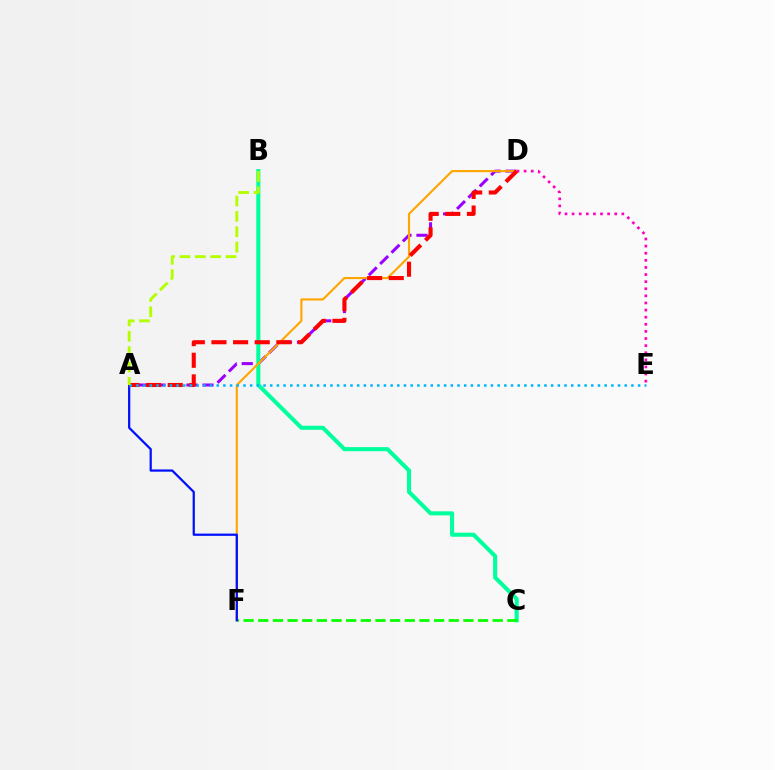{('A', 'D'): [{'color': '#9b00ff', 'line_style': 'dashed', 'thickness': 2.18}, {'color': '#ff0000', 'line_style': 'dashed', 'thickness': 2.94}], ('B', 'C'): [{'color': '#00ff9d', 'line_style': 'solid', 'thickness': 2.93}], ('D', 'F'): [{'color': '#ffa500', 'line_style': 'solid', 'thickness': 1.53}], ('D', 'E'): [{'color': '#ff00bd', 'line_style': 'dotted', 'thickness': 1.93}], ('C', 'F'): [{'color': '#08ff00', 'line_style': 'dashed', 'thickness': 1.99}], ('A', 'F'): [{'color': '#0010ff', 'line_style': 'solid', 'thickness': 1.61}], ('A', 'E'): [{'color': '#00b5ff', 'line_style': 'dotted', 'thickness': 1.82}], ('A', 'B'): [{'color': '#b3ff00', 'line_style': 'dashed', 'thickness': 2.09}]}